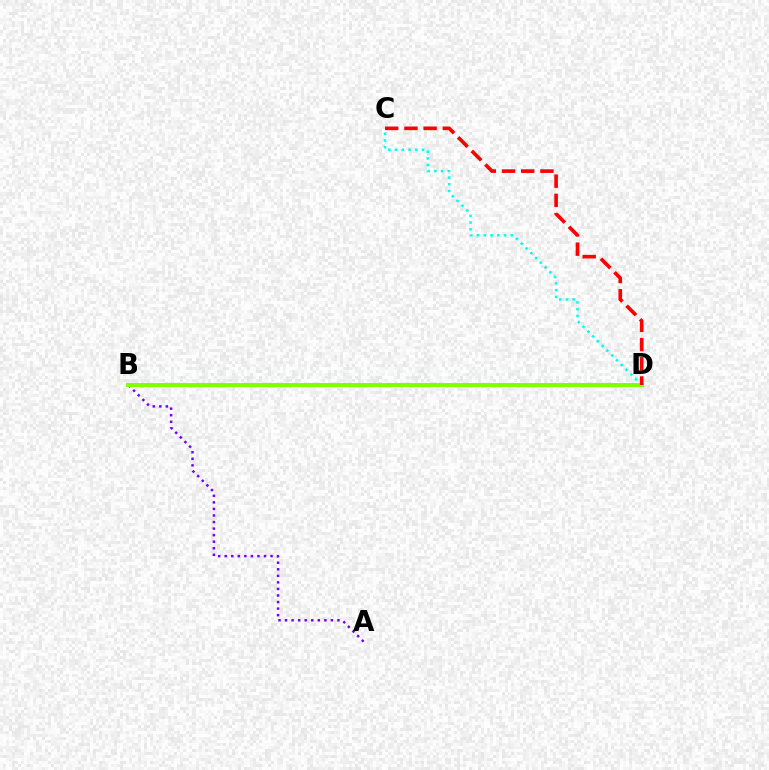{('C', 'D'): [{'color': '#00fff6', 'line_style': 'dotted', 'thickness': 1.83}, {'color': '#ff0000', 'line_style': 'dashed', 'thickness': 2.61}], ('A', 'B'): [{'color': '#7200ff', 'line_style': 'dotted', 'thickness': 1.78}], ('B', 'D'): [{'color': '#84ff00', 'line_style': 'solid', 'thickness': 2.89}]}